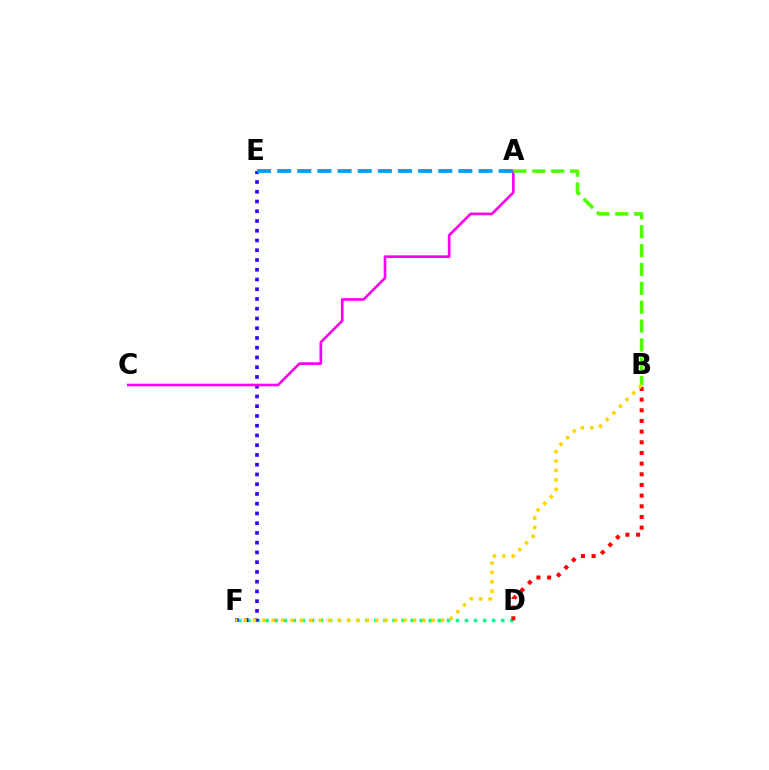{('D', 'F'): [{'color': '#00ff86', 'line_style': 'dotted', 'thickness': 2.46}], ('E', 'F'): [{'color': '#3700ff', 'line_style': 'dotted', 'thickness': 2.65}], ('A', 'C'): [{'color': '#ff00ed', 'line_style': 'solid', 'thickness': 1.91}], ('B', 'D'): [{'color': '#ff0000', 'line_style': 'dotted', 'thickness': 2.9}], ('A', 'B'): [{'color': '#4fff00', 'line_style': 'dashed', 'thickness': 2.56}], ('A', 'E'): [{'color': '#009eff', 'line_style': 'dashed', 'thickness': 2.74}], ('B', 'F'): [{'color': '#ffd500', 'line_style': 'dotted', 'thickness': 2.56}]}